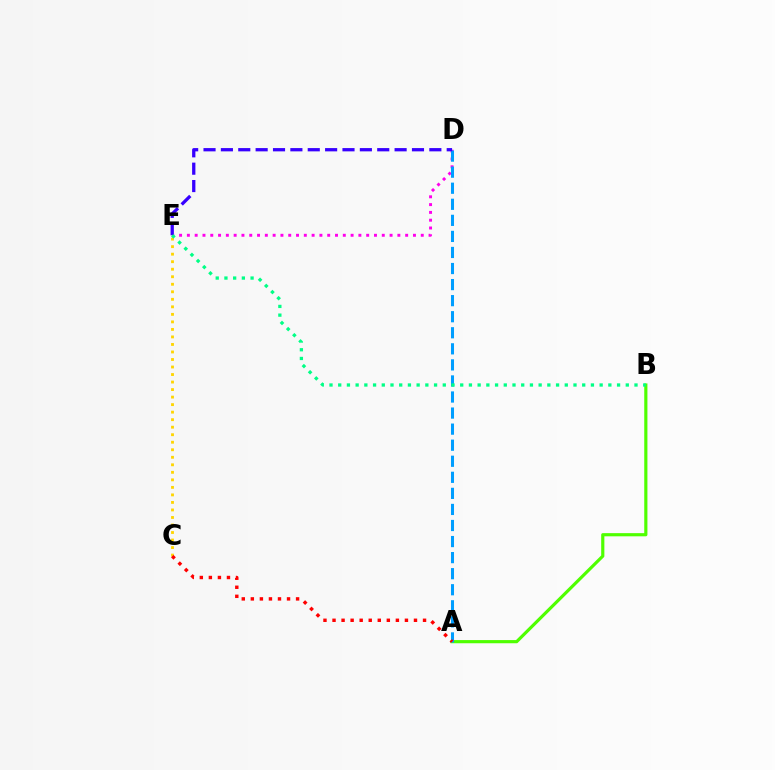{('D', 'E'): [{'color': '#ff00ed', 'line_style': 'dotted', 'thickness': 2.12}, {'color': '#3700ff', 'line_style': 'dashed', 'thickness': 2.36}], ('C', 'E'): [{'color': '#ffd500', 'line_style': 'dotted', 'thickness': 2.04}], ('A', 'B'): [{'color': '#4fff00', 'line_style': 'solid', 'thickness': 2.28}], ('A', 'D'): [{'color': '#009eff', 'line_style': 'dashed', 'thickness': 2.18}], ('A', 'C'): [{'color': '#ff0000', 'line_style': 'dotted', 'thickness': 2.46}], ('B', 'E'): [{'color': '#00ff86', 'line_style': 'dotted', 'thickness': 2.37}]}